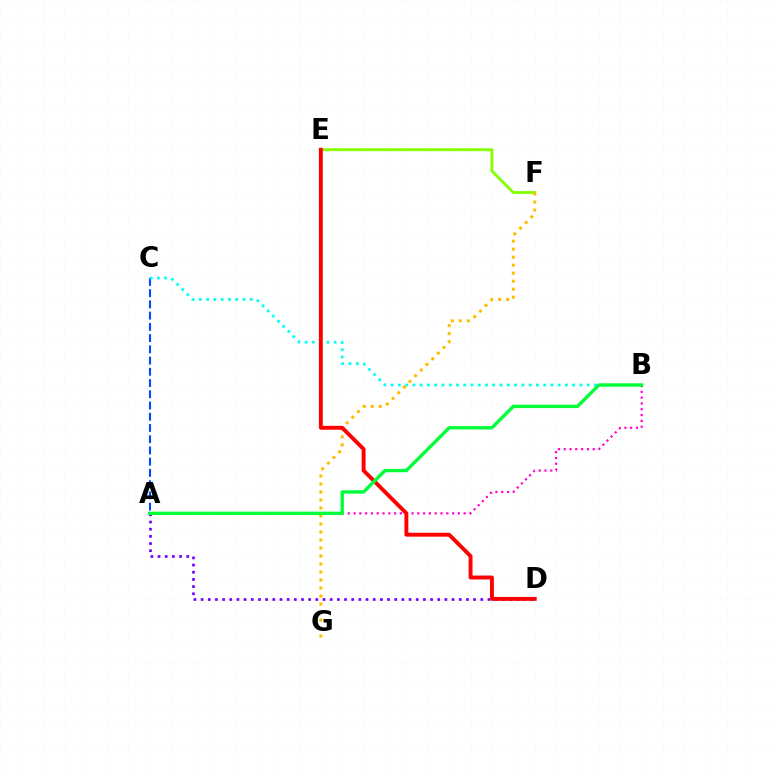{('A', 'D'): [{'color': '#7200ff', 'line_style': 'dotted', 'thickness': 1.95}], ('A', 'C'): [{'color': '#004bff', 'line_style': 'dashed', 'thickness': 1.53}], ('A', 'B'): [{'color': '#ff00cf', 'line_style': 'dotted', 'thickness': 1.57}, {'color': '#00ff39', 'line_style': 'solid', 'thickness': 2.41}], ('E', 'F'): [{'color': '#84ff00', 'line_style': 'solid', 'thickness': 2.05}], ('B', 'C'): [{'color': '#00fff6', 'line_style': 'dotted', 'thickness': 1.97}], ('F', 'G'): [{'color': '#ffbd00', 'line_style': 'dotted', 'thickness': 2.17}], ('D', 'E'): [{'color': '#ff0000', 'line_style': 'solid', 'thickness': 2.81}]}